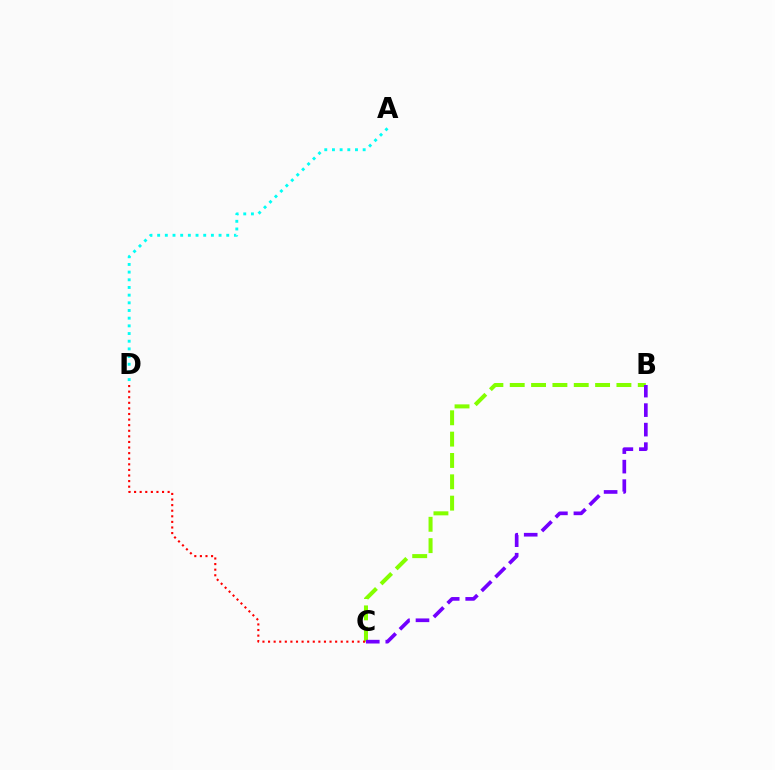{('B', 'C'): [{'color': '#84ff00', 'line_style': 'dashed', 'thickness': 2.9}, {'color': '#7200ff', 'line_style': 'dashed', 'thickness': 2.65}], ('C', 'D'): [{'color': '#ff0000', 'line_style': 'dotted', 'thickness': 1.52}], ('A', 'D'): [{'color': '#00fff6', 'line_style': 'dotted', 'thickness': 2.09}]}